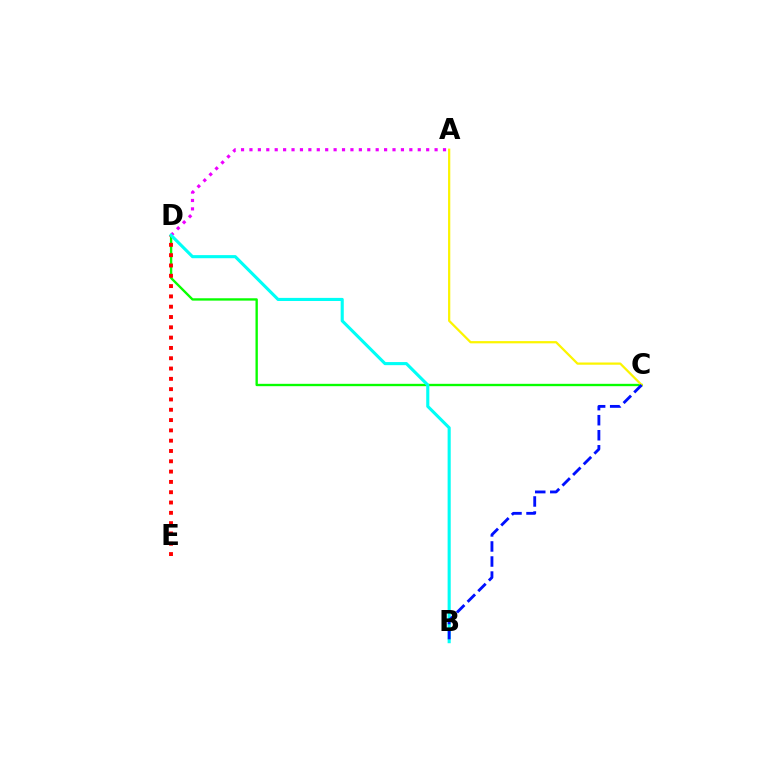{('C', 'D'): [{'color': '#08ff00', 'line_style': 'solid', 'thickness': 1.7}], ('D', 'E'): [{'color': '#ff0000', 'line_style': 'dotted', 'thickness': 2.8}], ('A', 'D'): [{'color': '#ee00ff', 'line_style': 'dotted', 'thickness': 2.29}], ('B', 'D'): [{'color': '#00fff6', 'line_style': 'solid', 'thickness': 2.24}], ('A', 'C'): [{'color': '#fcf500', 'line_style': 'solid', 'thickness': 1.61}], ('B', 'C'): [{'color': '#0010ff', 'line_style': 'dashed', 'thickness': 2.04}]}